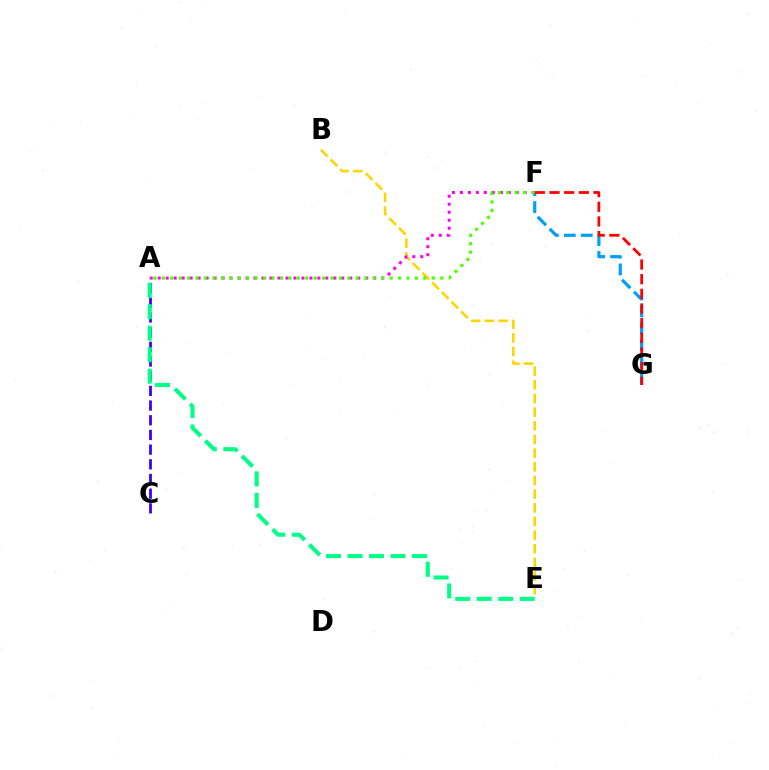{('B', 'E'): [{'color': '#ffd500', 'line_style': 'dashed', 'thickness': 1.86}], ('A', 'C'): [{'color': '#3700ff', 'line_style': 'dashed', 'thickness': 2.0}], ('A', 'F'): [{'color': '#ff00ed', 'line_style': 'dotted', 'thickness': 2.17}, {'color': '#4fff00', 'line_style': 'dotted', 'thickness': 2.29}], ('A', 'E'): [{'color': '#00ff86', 'line_style': 'dashed', 'thickness': 2.92}], ('F', 'G'): [{'color': '#009eff', 'line_style': 'dashed', 'thickness': 2.3}, {'color': '#ff0000', 'line_style': 'dashed', 'thickness': 1.99}]}